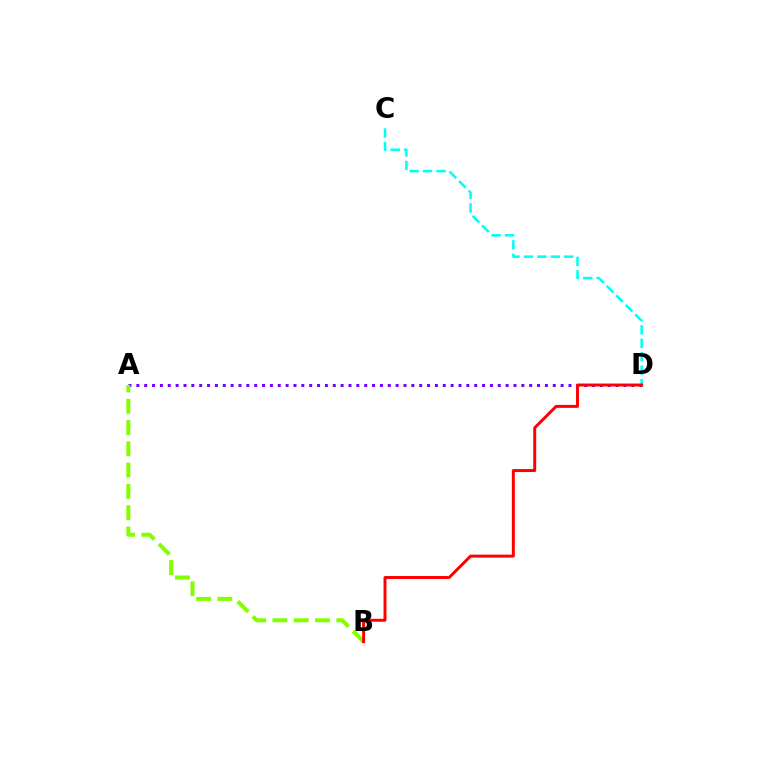{('A', 'D'): [{'color': '#7200ff', 'line_style': 'dotted', 'thickness': 2.13}], ('C', 'D'): [{'color': '#00fff6', 'line_style': 'dashed', 'thickness': 1.83}], ('A', 'B'): [{'color': '#84ff00', 'line_style': 'dashed', 'thickness': 2.89}], ('B', 'D'): [{'color': '#ff0000', 'line_style': 'solid', 'thickness': 2.13}]}